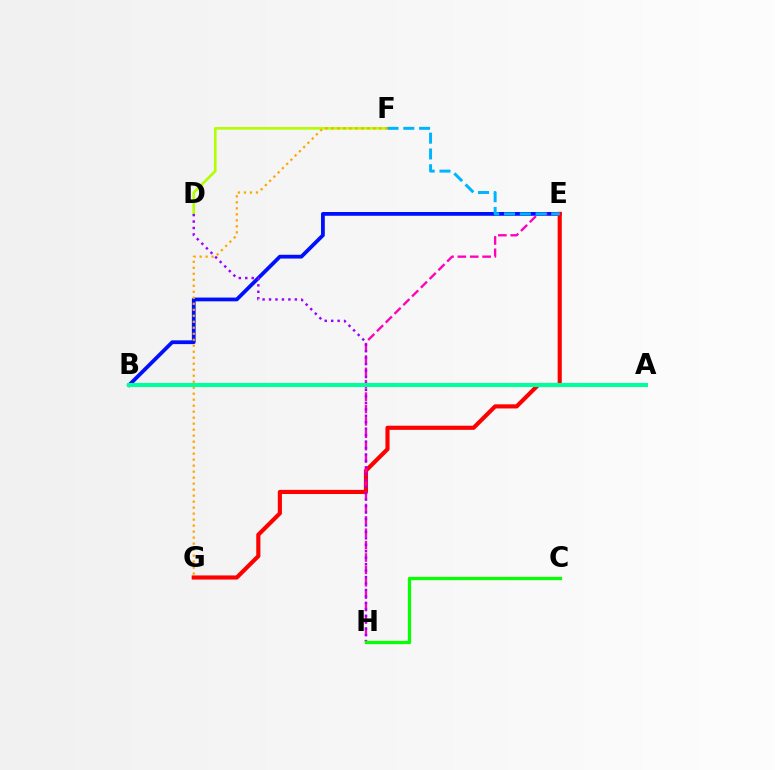{('B', 'E'): [{'color': '#0010ff', 'line_style': 'solid', 'thickness': 2.72}], ('E', 'G'): [{'color': '#ff0000', 'line_style': 'solid', 'thickness': 2.98}], ('E', 'H'): [{'color': '#ff00bd', 'line_style': 'dashed', 'thickness': 1.68}], ('D', 'F'): [{'color': '#b3ff00', 'line_style': 'solid', 'thickness': 1.9}], ('D', 'H'): [{'color': '#9b00ff', 'line_style': 'dotted', 'thickness': 1.75}], ('E', 'F'): [{'color': '#00b5ff', 'line_style': 'dashed', 'thickness': 2.15}], ('C', 'H'): [{'color': '#08ff00', 'line_style': 'solid', 'thickness': 2.35}], ('F', 'G'): [{'color': '#ffa500', 'line_style': 'dotted', 'thickness': 1.63}], ('A', 'B'): [{'color': '#00ff9d', 'line_style': 'solid', 'thickness': 2.93}]}